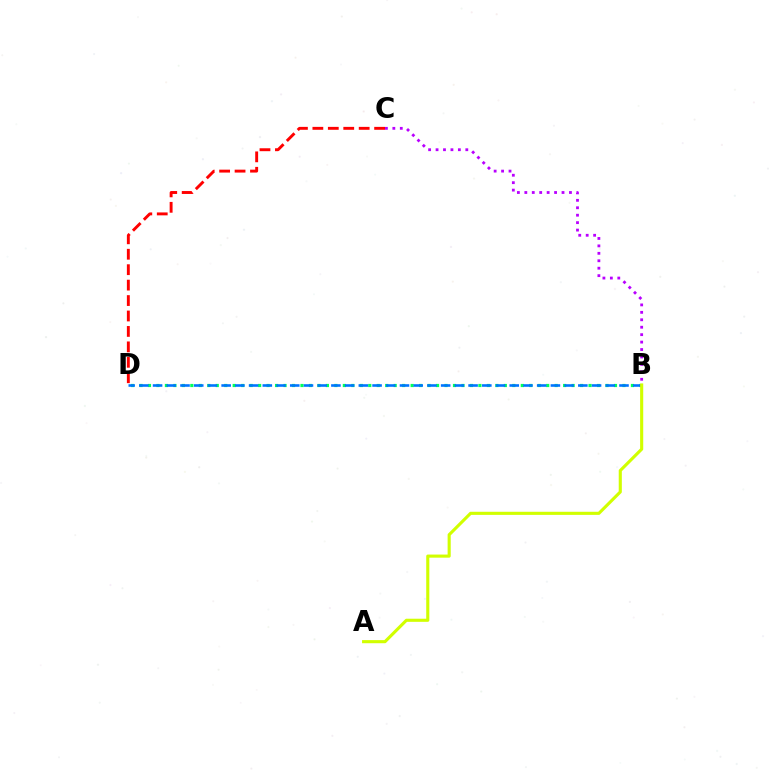{('B', 'D'): [{'color': '#00ff5c', 'line_style': 'dotted', 'thickness': 2.3}, {'color': '#0074ff', 'line_style': 'dashed', 'thickness': 1.86}], ('B', 'C'): [{'color': '#b900ff', 'line_style': 'dotted', 'thickness': 2.02}], ('A', 'B'): [{'color': '#d1ff00', 'line_style': 'solid', 'thickness': 2.24}], ('C', 'D'): [{'color': '#ff0000', 'line_style': 'dashed', 'thickness': 2.1}]}